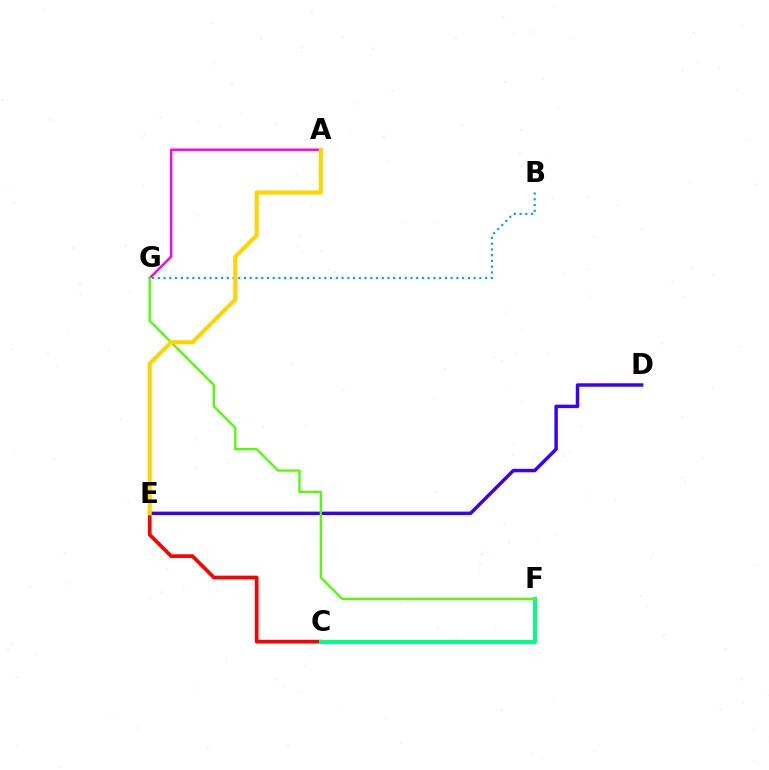{('C', 'E'): [{'color': '#ff0000', 'line_style': 'solid', 'thickness': 2.65}], ('B', 'G'): [{'color': '#009eff', 'line_style': 'dotted', 'thickness': 1.56}], ('C', 'F'): [{'color': '#00ff86', 'line_style': 'solid', 'thickness': 2.88}], ('A', 'G'): [{'color': '#ff00ed', 'line_style': 'solid', 'thickness': 1.72}], ('D', 'E'): [{'color': '#3700ff', 'line_style': 'solid', 'thickness': 2.48}], ('F', 'G'): [{'color': '#4fff00', 'line_style': 'solid', 'thickness': 1.65}], ('A', 'E'): [{'color': '#ffd500', 'line_style': 'solid', 'thickness': 2.95}]}